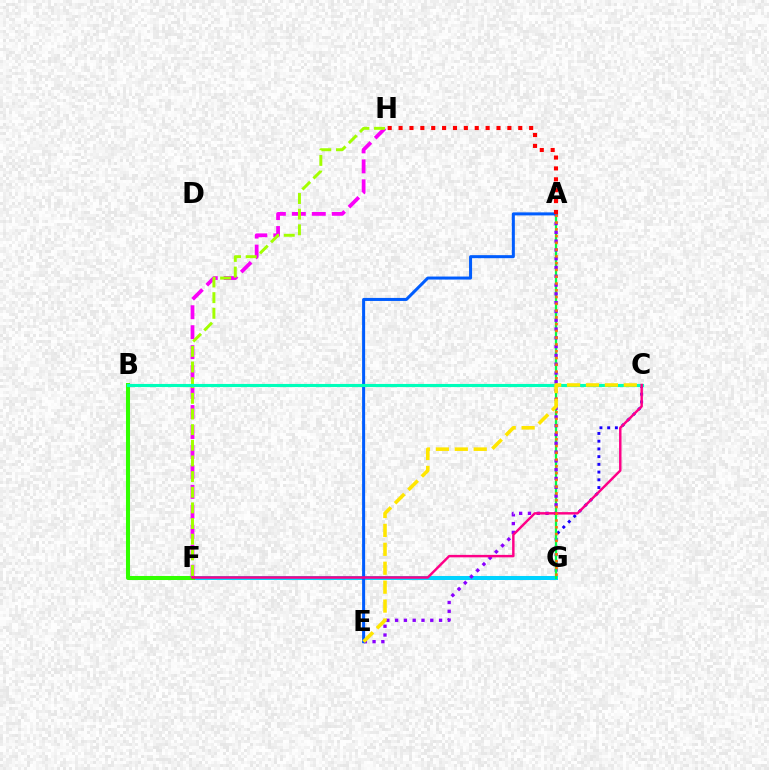{('C', 'G'): [{'color': '#1900ff', 'line_style': 'dotted', 'thickness': 2.1}], ('F', 'G'): [{'color': '#00d3ff', 'line_style': 'solid', 'thickness': 2.89}], ('A', 'G'): [{'color': '#00ff45', 'line_style': 'solid', 'thickness': 1.64}, {'color': '#ff7000', 'line_style': 'dotted', 'thickness': 1.84}], ('A', 'E'): [{'color': '#8a00ff', 'line_style': 'dotted', 'thickness': 2.39}, {'color': '#005dff', 'line_style': 'solid', 'thickness': 2.18}], ('B', 'F'): [{'color': '#31ff00', 'line_style': 'solid', 'thickness': 2.91}], ('F', 'H'): [{'color': '#fa00f9', 'line_style': 'dashed', 'thickness': 2.71}, {'color': '#a2ff00', 'line_style': 'dashed', 'thickness': 2.13}], ('B', 'C'): [{'color': '#00ffbb', 'line_style': 'solid', 'thickness': 2.24}], ('C', 'F'): [{'color': '#ff0088', 'line_style': 'solid', 'thickness': 1.76}], ('A', 'H'): [{'color': '#ff0000', 'line_style': 'dotted', 'thickness': 2.96}], ('C', 'E'): [{'color': '#ffe600', 'line_style': 'dashed', 'thickness': 2.57}]}